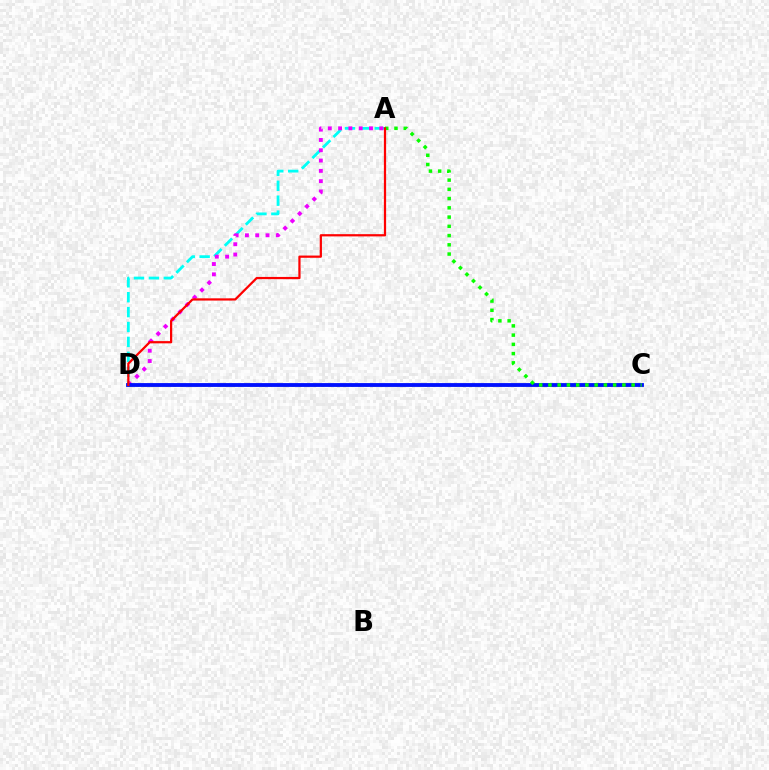{('C', 'D'): [{'color': '#fcf500', 'line_style': 'dotted', 'thickness': 2.01}, {'color': '#0010ff', 'line_style': 'solid', 'thickness': 2.76}], ('A', 'D'): [{'color': '#00fff6', 'line_style': 'dashed', 'thickness': 2.02}, {'color': '#ee00ff', 'line_style': 'dotted', 'thickness': 2.8}, {'color': '#ff0000', 'line_style': 'solid', 'thickness': 1.61}], ('A', 'C'): [{'color': '#08ff00', 'line_style': 'dotted', 'thickness': 2.51}]}